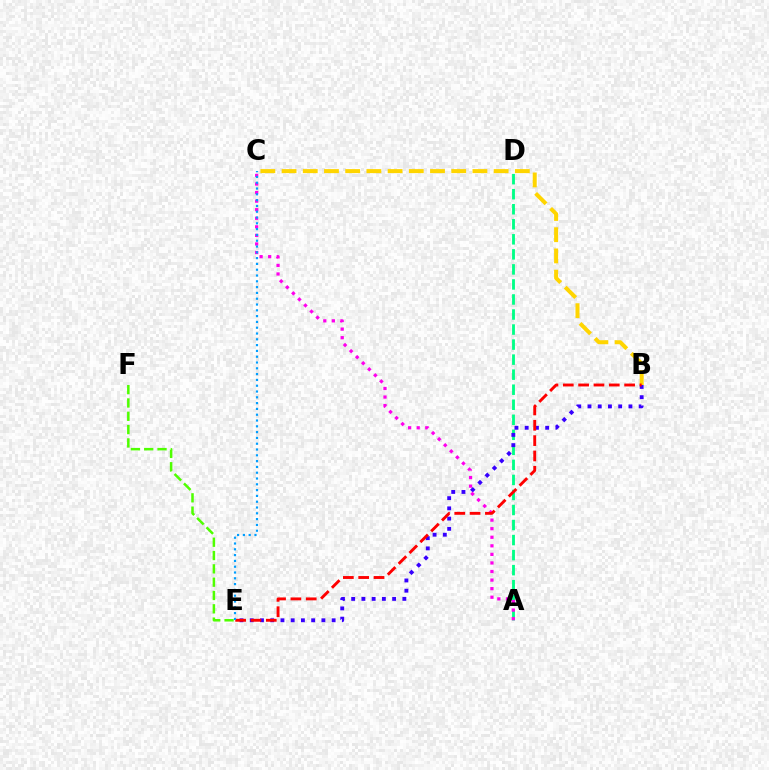{('A', 'D'): [{'color': '#00ff86', 'line_style': 'dashed', 'thickness': 2.04}], ('B', 'E'): [{'color': '#3700ff', 'line_style': 'dotted', 'thickness': 2.78}, {'color': '#ff0000', 'line_style': 'dashed', 'thickness': 2.08}], ('E', 'F'): [{'color': '#4fff00', 'line_style': 'dashed', 'thickness': 1.81}], ('B', 'C'): [{'color': '#ffd500', 'line_style': 'dashed', 'thickness': 2.88}], ('A', 'C'): [{'color': '#ff00ed', 'line_style': 'dotted', 'thickness': 2.33}], ('C', 'E'): [{'color': '#009eff', 'line_style': 'dotted', 'thickness': 1.58}]}